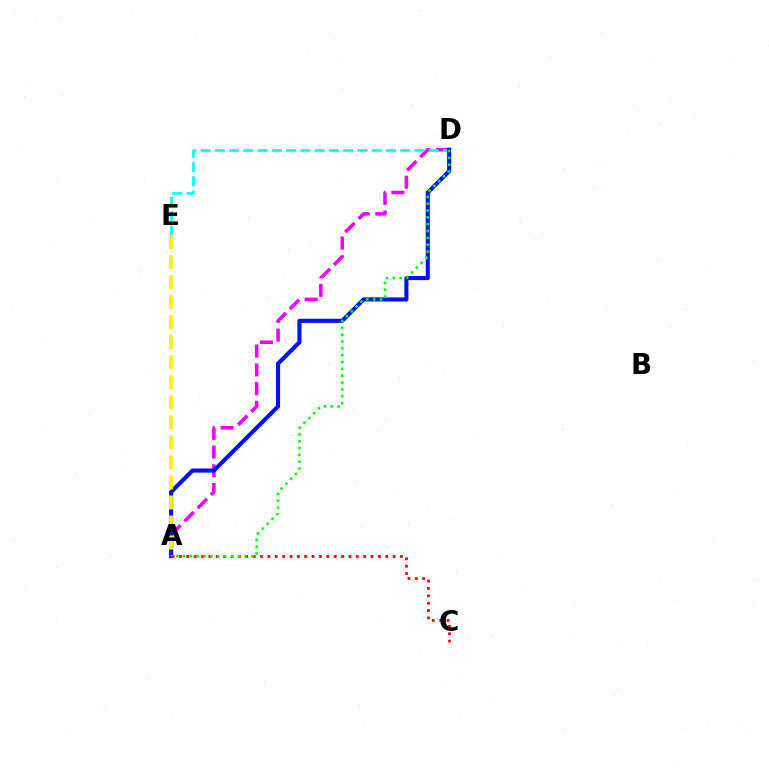{('A', 'D'): [{'color': '#ee00ff', 'line_style': 'dashed', 'thickness': 2.55}, {'color': '#0010ff', 'line_style': 'solid', 'thickness': 2.95}, {'color': '#08ff00', 'line_style': 'dotted', 'thickness': 1.86}], ('D', 'E'): [{'color': '#00fff6', 'line_style': 'dashed', 'thickness': 1.94}], ('A', 'C'): [{'color': '#ff0000', 'line_style': 'dotted', 'thickness': 2.0}], ('A', 'E'): [{'color': '#fcf500', 'line_style': 'dashed', 'thickness': 2.72}]}